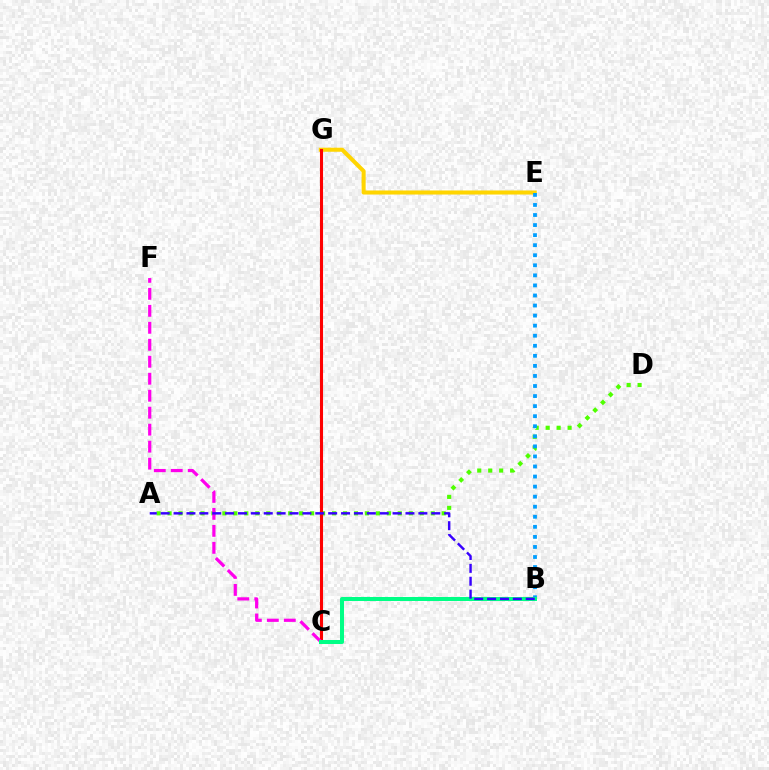{('A', 'D'): [{'color': '#4fff00', 'line_style': 'dotted', 'thickness': 2.98}], ('E', 'G'): [{'color': '#ffd500', 'line_style': 'solid', 'thickness': 2.93}], ('B', 'E'): [{'color': '#009eff', 'line_style': 'dotted', 'thickness': 2.73}], ('C', 'G'): [{'color': '#ff0000', 'line_style': 'solid', 'thickness': 2.21}], ('C', 'F'): [{'color': '#ff00ed', 'line_style': 'dashed', 'thickness': 2.31}], ('B', 'C'): [{'color': '#00ff86', 'line_style': 'solid', 'thickness': 2.89}], ('A', 'B'): [{'color': '#3700ff', 'line_style': 'dashed', 'thickness': 1.75}]}